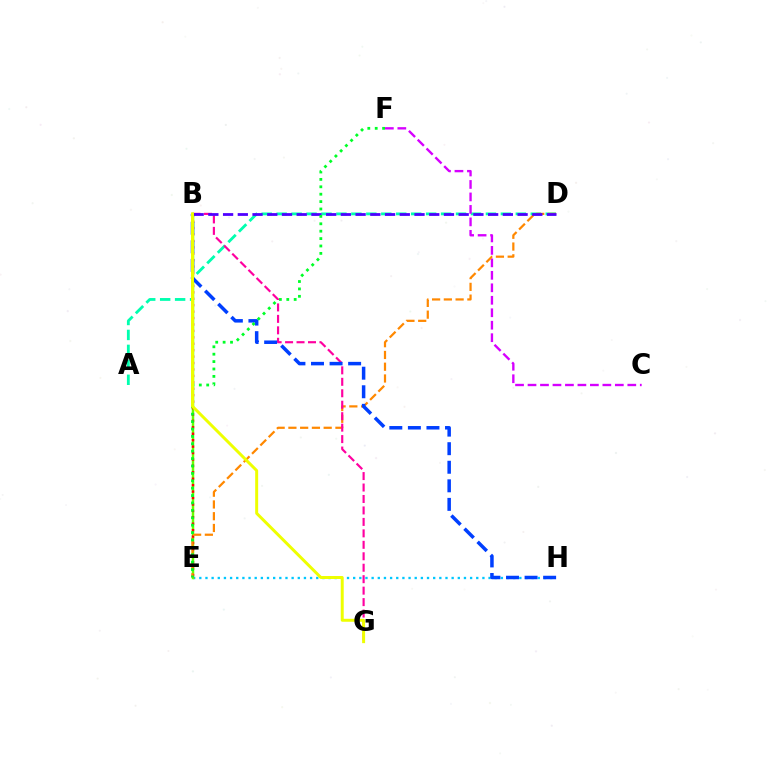{('A', 'D'): [{'color': '#00ffaf', 'line_style': 'dashed', 'thickness': 2.03}], ('E', 'H'): [{'color': '#00c7ff', 'line_style': 'dotted', 'thickness': 1.67}], ('B', 'E'): [{'color': '#66ff00', 'line_style': 'solid', 'thickness': 1.79}, {'color': '#ff0000', 'line_style': 'dotted', 'thickness': 1.75}], ('C', 'F'): [{'color': '#d600ff', 'line_style': 'dashed', 'thickness': 1.69}], ('D', 'E'): [{'color': '#ff8800', 'line_style': 'dashed', 'thickness': 1.6}], ('B', 'G'): [{'color': '#ff00a0', 'line_style': 'dashed', 'thickness': 1.56}, {'color': '#eeff00', 'line_style': 'solid', 'thickness': 2.14}], ('B', 'H'): [{'color': '#003fff', 'line_style': 'dashed', 'thickness': 2.52}], ('B', 'D'): [{'color': '#4f00ff', 'line_style': 'dashed', 'thickness': 2.0}], ('E', 'F'): [{'color': '#00ff27', 'line_style': 'dotted', 'thickness': 2.01}]}